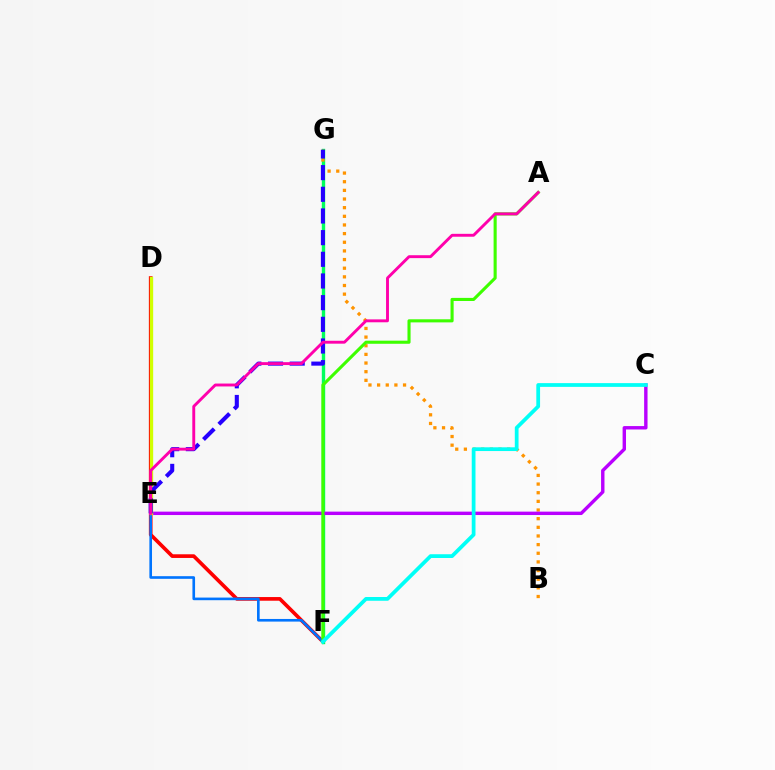{('D', 'F'): [{'color': '#ff0000', 'line_style': 'solid', 'thickness': 2.64}], ('F', 'G'): [{'color': '#00ff5c', 'line_style': 'solid', 'thickness': 2.44}], ('E', 'F'): [{'color': '#0074ff', 'line_style': 'solid', 'thickness': 1.89}], ('B', 'G'): [{'color': '#ff9400', 'line_style': 'dotted', 'thickness': 2.35}], ('C', 'E'): [{'color': '#b900ff', 'line_style': 'solid', 'thickness': 2.45}], ('D', 'E'): [{'color': '#d1ff00', 'line_style': 'solid', 'thickness': 2.4}], ('E', 'G'): [{'color': '#2500ff', 'line_style': 'dashed', 'thickness': 2.94}], ('A', 'F'): [{'color': '#3dff00', 'line_style': 'solid', 'thickness': 2.23}], ('A', 'E'): [{'color': '#ff00ac', 'line_style': 'solid', 'thickness': 2.09}], ('C', 'F'): [{'color': '#00fff6', 'line_style': 'solid', 'thickness': 2.7}]}